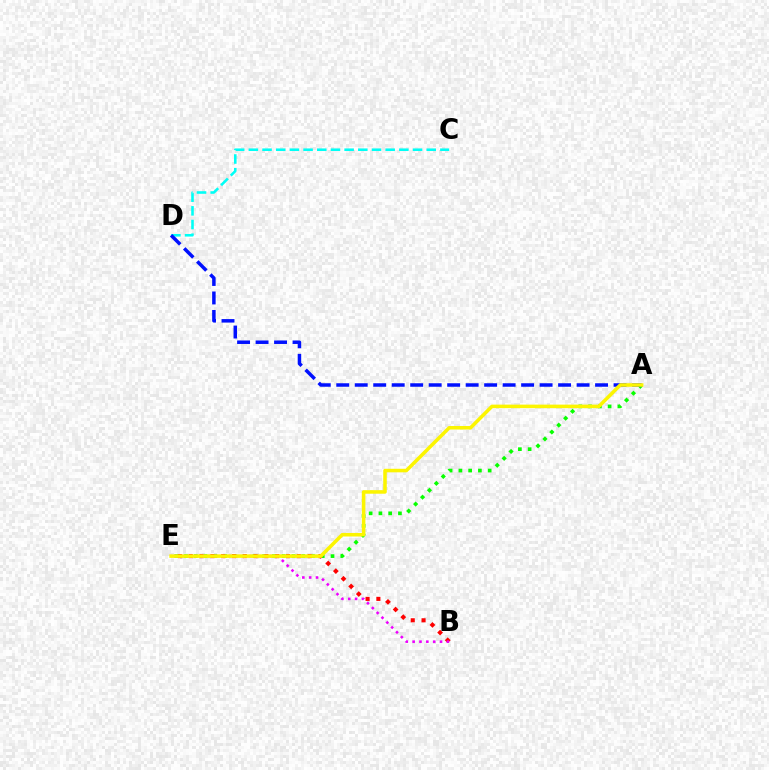{('A', 'E'): [{'color': '#08ff00', 'line_style': 'dotted', 'thickness': 2.65}, {'color': '#fcf500', 'line_style': 'solid', 'thickness': 2.55}], ('C', 'D'): [{'color': '#00fff6', 'line_style': 'dashed', 'thickness': 1.86}], ('A', 'D'): [{'color': '#0010ff', 'line_style': 'dashed', 'thickness': 2.51}], ('B', 'E'): [{'color': '#ff0000', 'line_style': 'dotted', 'thickness': 2.94}, {'color': '#ee00ff', 'line_style': 'dotted', 'thickness': 1.86}]}